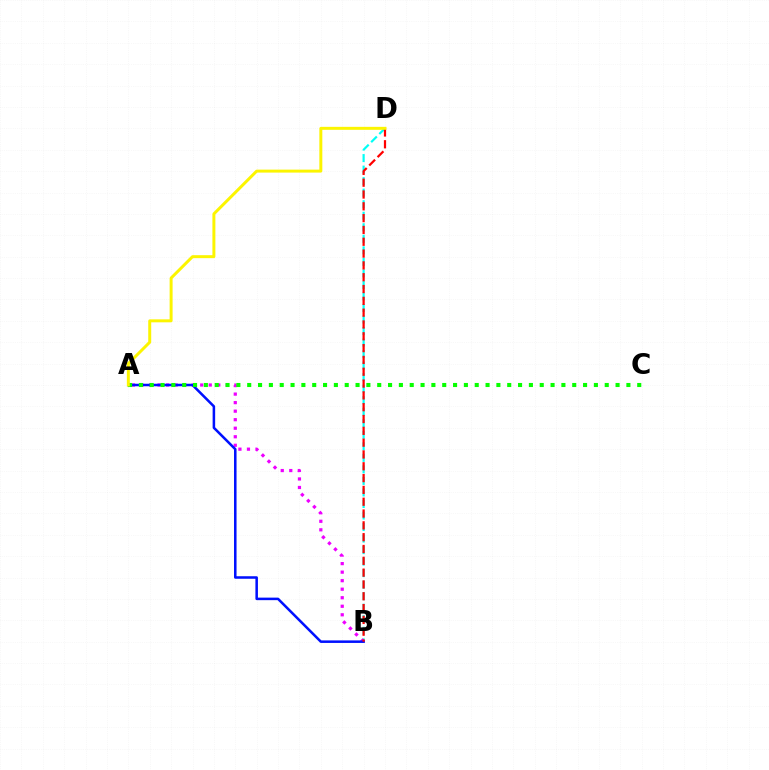{('B', 'D'): [{'color': '#00fff6', 'line_style': 'dashed', 'thickness': 1.57}, {'color': '#ff0000', 'line_style': 'dashed', 'thickness': 1.61}], ('A', 'B'): [{'color': '#ee00ff', 'line_style': 'dotted', 'thickness': 2.32}, {'color': '#0010ff', 'line_style': 'solid', 'thickness': 1.82}], ('A', 'C'): [{'color': '#08ff00', 'line_style': 'dotted', 'thickness': 2.94}], ('A', 'D'): [{'color': '#fcf500', 'line_style': 'solid', 'thickness': 2.14}]}